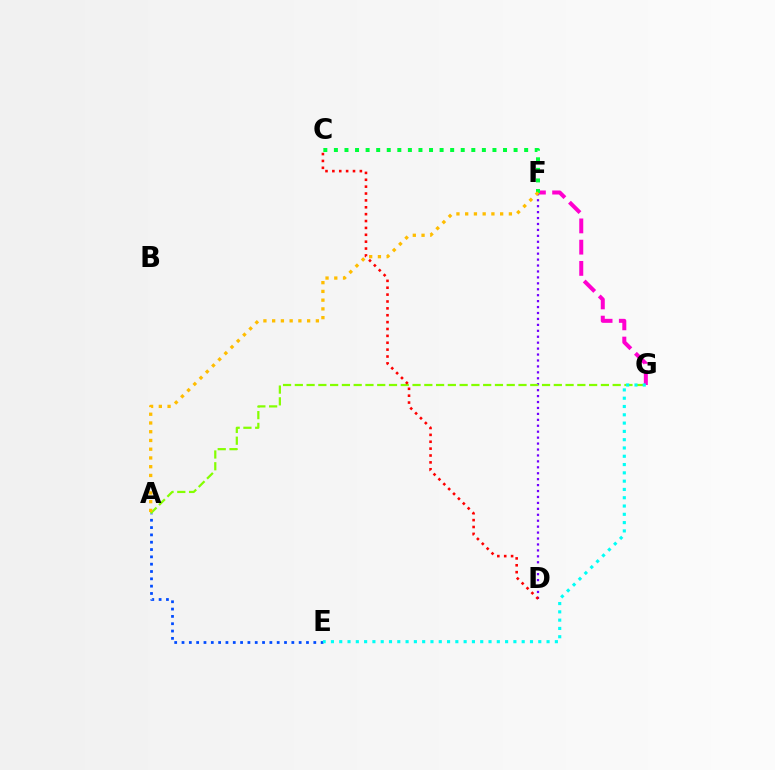{('F', 'G'): [{'color': '#ff00cf', 'line_style': 'dashed', 'thickness': 2.88}], ('A', 'E'): [{'color': '#004bff', 'line_style': 'dotted', 'thickness': 1.99}], ('D', 'F'): [{'color': '#7200ff', 'line_style': 'dotted', 'thickness': 1.61}], ('C', 'F'): [{'color': '#00ff39', 'line_style': 'dotted', 'thickness': 2.87}], ('A', 'G'): [{'color': '#84ff00', 'line_style': 'dashed', 'thickness': 1.6}], ('E', 'G'): [{'color': '#00fff6', 'line_style': 'dotted', 'thickness': 2.25}], ('A', 'F'): [{'color': '#ffbd00', 'line_style': 'dotted', 'thickness': 2.38}], ('C', 'D'): [{'color': '#ff0000', 'line_style': 'dotted', 'thickness': 1.87}]}